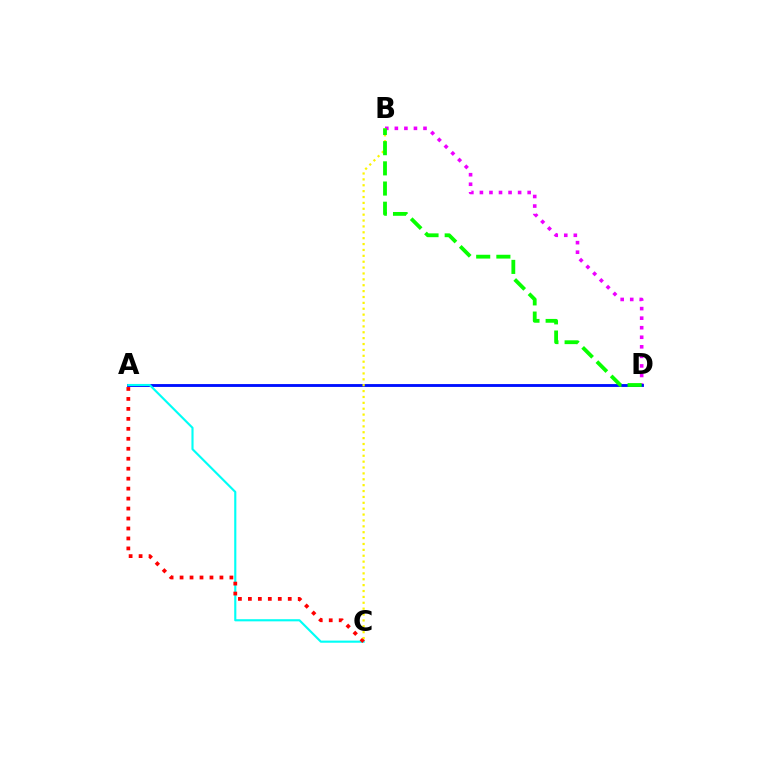{('B', 'D'): [{'color': '#ee00ff', 'line_style': 'dotted', 'thickness': 2.6}, {'color': '#08ff00', 'line_style': 'dashed', 'thickness': 2.74}], ('A', 'D'): [{'color': '#0010ff', 'line_style': 'solid', 'thickness': 2.06}], ('A', 'C'): [{'color': '#00fff6', 'line_style': 'solid', 'thickness': 1.54}, {'color': '#ff0000', 'line_style': 'dotted', 'thickness': 2.71}], ('B', 'C'): [{'color': '#fcf500', 'line_style': 'dotted', 'thickness': 1.6}]}